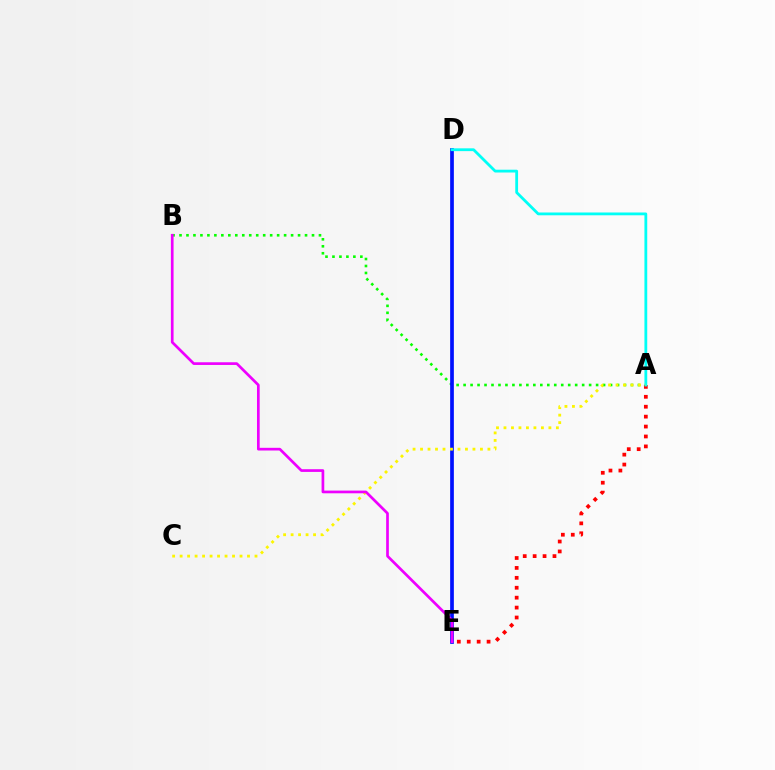{('A', 'B'): [{'color': '#08ff00', 'line_style': 'dotted', 'thickness': 1.89}], ('D', 'E'): [{'color': '#0010ff', 'line_style': 'solid', 'thickness': 2.67}], ('A', 'E'): [{'color': '#ff0000', 'line_style': 'dotted', 'thickness': 2.7}], ('A', 'D'): [{'color': '#00fff6', 'line_style': 'solid', 'thickness': 2.01}], ('A', 'C'): [{'color': '#fcf500', 'line_style': 'dotted', 'thickness': 2.03}], ('B', 'E'): [{'color': '#ee00ff', 'line_style': 'solid', 'thickness': 1.94}]}